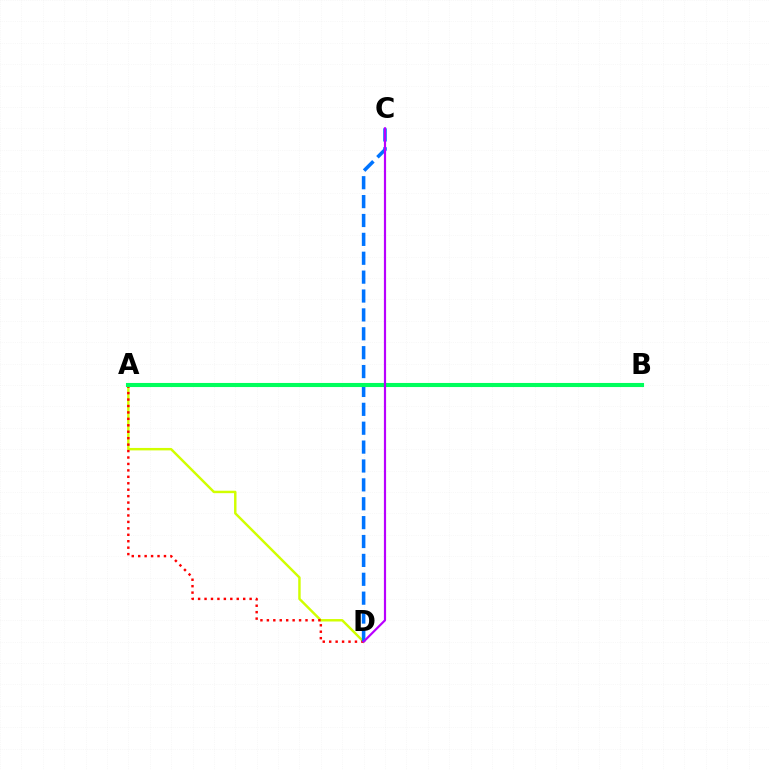{('A', 'D'): [{'color': '#d1ff00', 'line_style': 'solid', 'thickness': 1.76}, {'color': '#ff0000', 'line_style': 'dotted', 'thickness': 1.75}], ('C', 'D'): [{'color': '#0074ff', 'line_style': 'dashed', 'thickness': 2.57}, {'color': '#b900ff', 'line_style': 'solid', 'thickness': 1.57}], ('A', 'B'): [{'color': '#00ff5c', 'line_style': 'solid', 'thickness': 2.94}]}